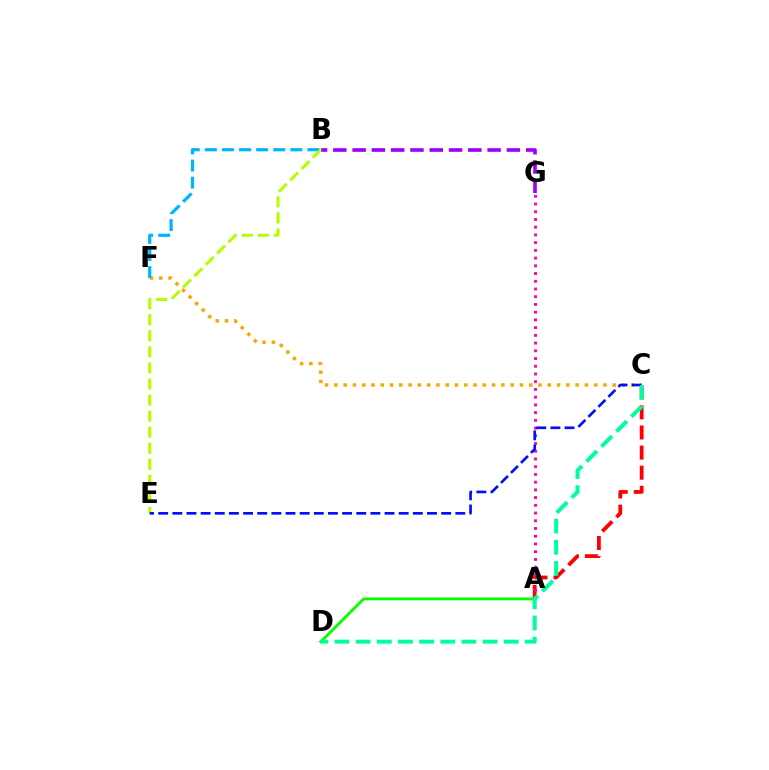{('A', 'D'): [{'color': '#08ff00', 'line_style': 'solid', 'thickness': 2.05}], ('C', 'F'): [{'color': '#ffa500', 'line_style': 'dotted', 'thickness': 2.52}], ('B', 'G'): [{'color': '#9b00ff', 'line_style': 'dashed', 'thickness': 2.62}], ('A', 'C'): [{'color': '#ff0000', 'line_style': 'dashed', 'thickness': 2.73}], ('A', 'G'): [{'color': '#ff00bd', 'line_style': 'dotted', 'thickness': 2.1}], ('B', 'F'): [{'color': '#00b5ff', 'line_style': 'dashed', 'thickness': 2.32}], ('B', 'E'): [{'color': '#b3ff00', 'line_style': 'dashed', 'thickness': 2.18}], ('C', 'E'): [{'color': '#0010ff', 'line_style': 'dashed', 'thickness': 1.92}], ('C', 'D'): [{'color': '#00ff9d', 'line_style': 'dashed', 'thickness': 2.87}]}